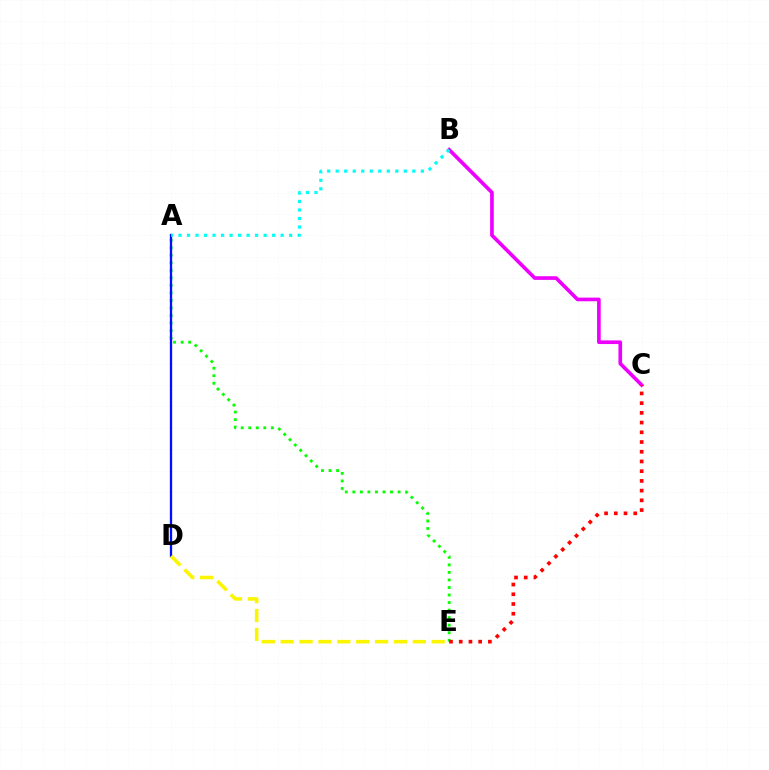{('B', 'C'): [{'color': '#ee00ff', 'line_style': 'solid', 'thickness': 2.63}], ('A', 'E'): [{'color': '#08ff00', 'line_style': 'dotted', 'thickness': 2.05}], ('C', 'E'): [{'color': '#ff0000', 'line_style': 'dotted', 'thickness': 2.64}], ('A', 'D'): [{'color': '#0010ff', 'line_style': 'solid', 'thickness': 1.67}], ('A', 'B'): [{'color': '#00fff6', 'line_style': 'dotted', 'thickness': 2.31}], ('D', 'E'): [{'color': '#fcf500', 'line_style': 'dashed', 'thickness': 2.57}]}